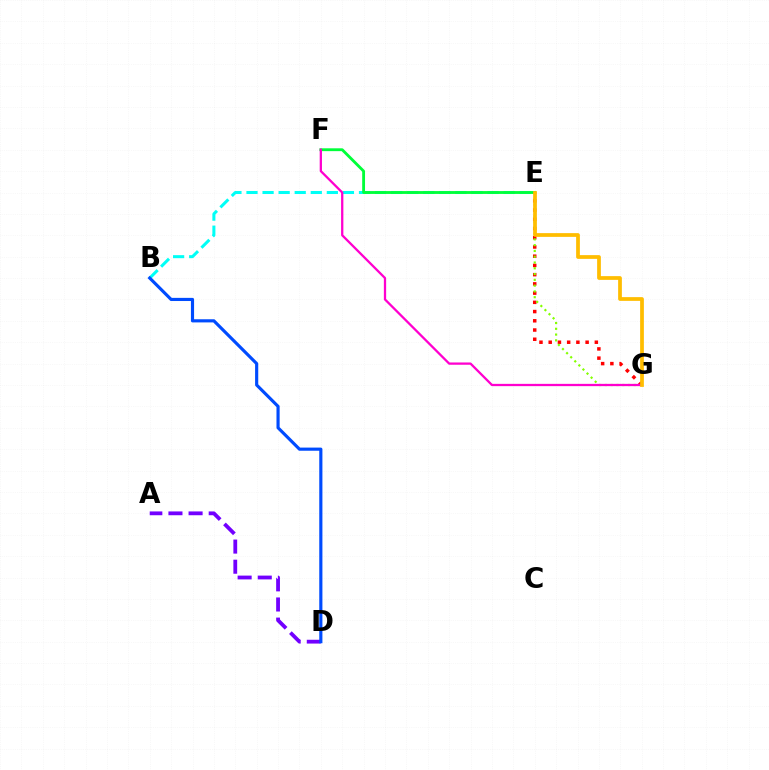{('A', 'D'): [{'color': '#7200ff', 'line_style': 'dashed', 'thickness': 2.74}], ('B', 'E'): [{'color': '#00fff6', 'line_style': 'dashed', 'thickness': 2.18}], ('E', 'F'): [{'color': '#00ff39', 'line_style': 'solid', 'thickness': 2.05}], ('E', 'G'): [{'color': '#ff0000', 'line_style': 'dotted', 'thickness': 2.51}, {'color': '#84ff00', 'line_style': 'dotted', 'thickness': 1.57}, {'color': '#ffbd00', 'line_style': 'solid', 'thickness': 2.69}], ('F', 'G'): [{'color': '#ff00cf', 'line_style': 'solid', 'thickness': 1.64}], ('B', 'D'): [{'color': '#004bff', 'line_style': 'solid', 'thickness': 2.27}]}